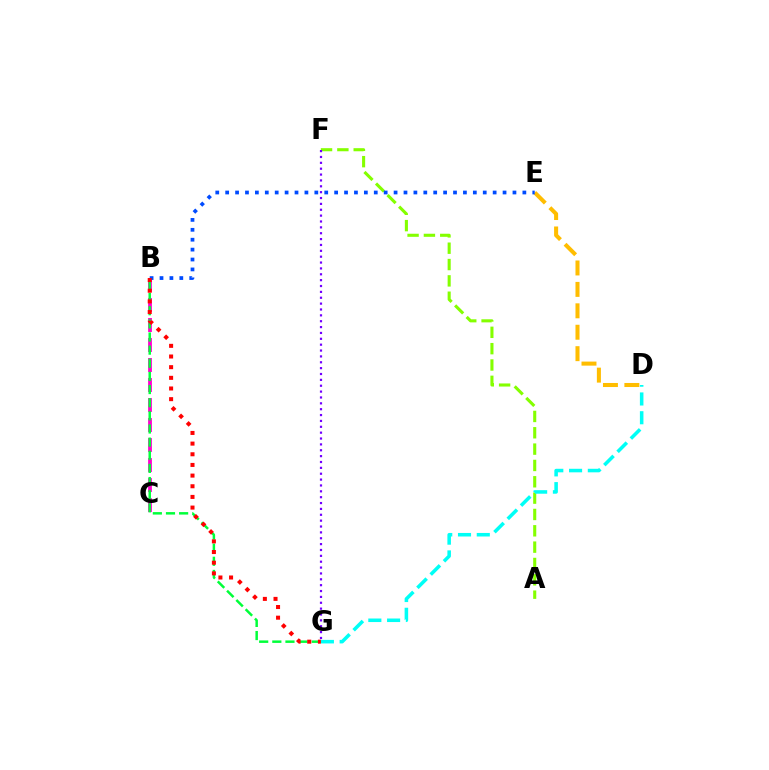{('D', 'E'): [{'color': '#ffbd00', 'line_style': 'dashed', 'thickness': 2.91}], ('B', 'C'): [{'color': '#ff00cf', 'line_style': 'dashed', 'thickness': 2.72}], ('B', 'G'): [{'color': '#00ff39', 'line_style': 'dashed', 'thickness': 1.78}, {'color': '#ff0000', 'line_style': 'dotted', 'thickness': 2.9}], ('A', 'F'): [{'color': '#84ff00', 'line_style': 'dashed', 'thickness': 2.22}], ('F', 'G'): [{'color': '#7200ff', 'line_style': 'dotted', 'thickness': 1.59}], ('B', 'E'): [{'color': '#004bff', 'line_style': 'dotted', 'thickness': 2.69}], ('D', 'G'): [{'color': '#00fff6', 'line_style': 'dashed', 'thickness': 2.55}]}